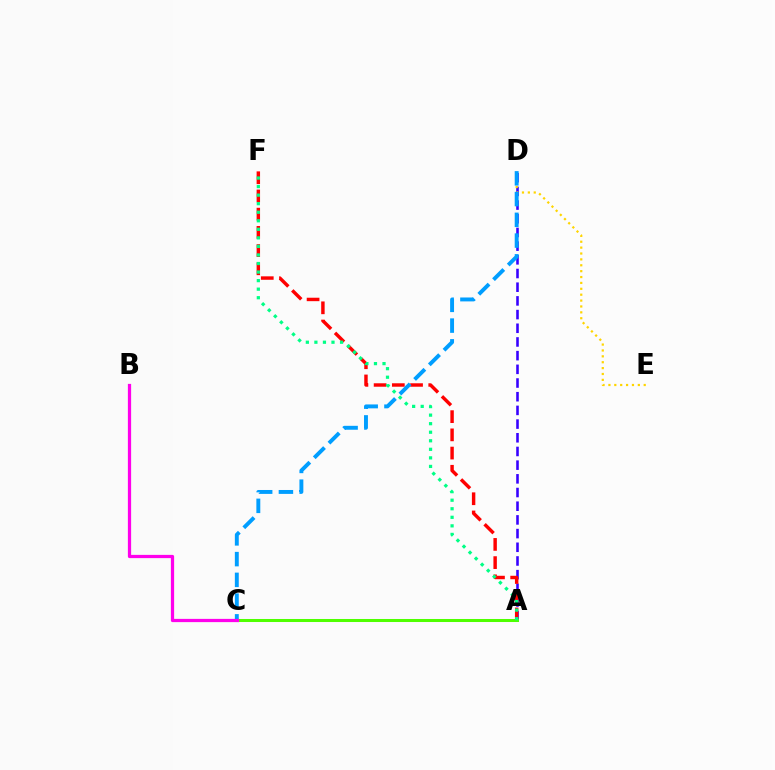{('A', 'D'): [{'color': '#3700ff', 'line_style': 'dashed', 'thickness': 1.86}], ('A', 'F'): [{'color': '#ff0000', 'line_style': 'dashed', 'thickness': 2.47}, {'color': '#00ff86', 'line_style': 'dotted', 'thickness': 2.32}], ('A', 'C'): [{'color': '#4fff00', 'line_style': 'solid', 'thickness': 2.18}], ('D', 'E'): [{'color': '#ffd500', 'line_style': 'dotted', 'thickness': 1.6}], ('C', 'D'): [{'color': '#009eff', 'line_style': 'dashed', 'thickness': 2.82}], ('B', 'C'): [{'color': '#ff00ed', 'line_style': 'solid', 'thickness': 2.33}]}